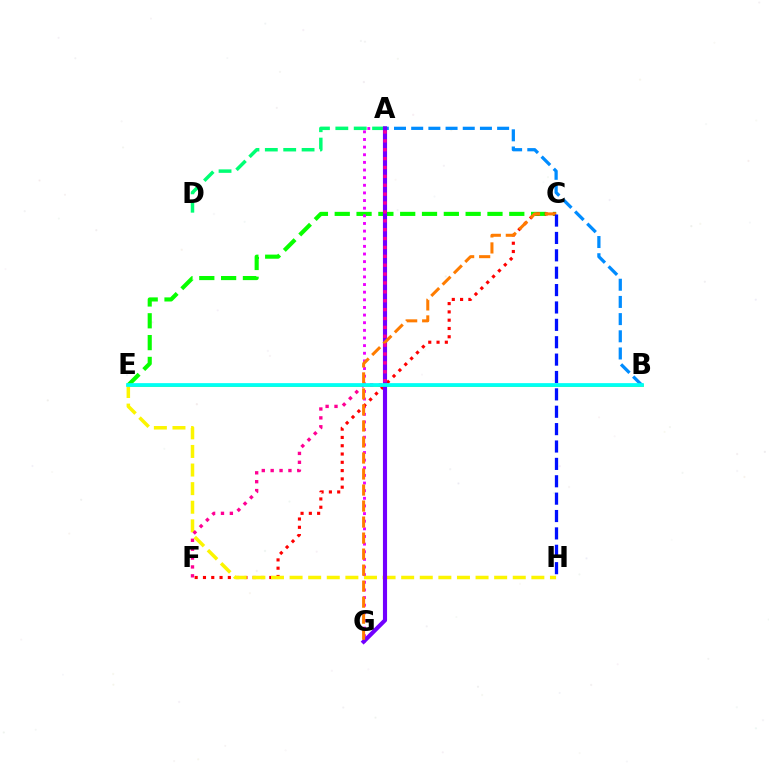{('C', 'E'): [{'color': '#08ff00', 'line_style': 'dashed', 'thickness': 2.96}], ('A', 'B'): [{'color': '#008cff', 'line_style': 'dashed', 'thickness': 2.33}], ('A', 'G'): [{'color': '#ee00ff', 'line_style': 'dotted', 'thickness': 2.07}, {'color': '#7200ff', 'line_style': 'solid', 'thickness': 2.97}], ('C', 'F'): [{'color': '#ff0000', 'line_style': 'dotted', 'thickness': 2.25}], ('B', 'E'): [{'color': '#84ff00', 'line_style': 'solid', 'thickness': 1.98}, {'color': '#00fff6', 'line_style': 'solid', 'thickness': 2.68}], ('A', 'D'): [{'color': '#00ff74', 'line_style': 'dashed', 'thickness': 2.5}], ('E', 'H'): [{'color': '#fcf500', 'line_style': 'dashed', 'thickness': 2.53}], ('C', 'G'): [{'color': '#ff7c00', 'line_style': 'dashed', 'thickness': 2.18}], ('A', 'F'): [{'color': '#ff0094', 'line_style': 'dotted', 'thickness': 2.41}], ('C', 'H'): [{'color': '#0010ff', 'line_style': 'dashed', 'thickness': 2.36}]}